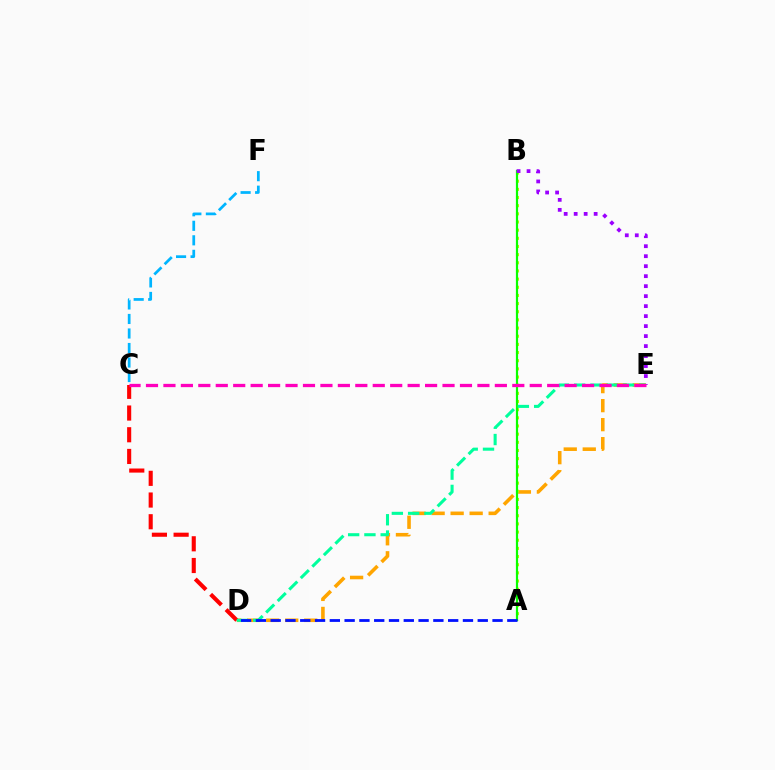{('D', 'E'): [{'color': '#ffa500', 'line_style': 'dashed', 'thickness': 2.58}, {'color': '#00ff9d', 'line_style': 'dashed', 'thickness': 2.21}], ('A', 'B'): [{'color': '#b3ff00', 'line_style': 'dotted', 'thickness': 2.22}, {'color': '#08ff00', 'line_style': 'solid', 'thickness': 1.58}], ('C', 'D'): [{'color': '#ff0000', 'line_style': 'dashed', 'thickness': 2.95}], ('B', 'E'): [{'color': '#9b00ff', 'line_style': 'dotted', 'thickness': 2.71}], ('C', 'E'): [{'color': '#ff00bd', 'line_style': 'dashed', 'thickness': 2.37}], ('A', 'D'): [{'color': '#0010ff', 'line_style': 'dashed', 'thickness': 2.01}], ('C', 'F'): [{'color': '#00b5ff', 'line_style': 'dashed', 'thickness': 1.97}]}